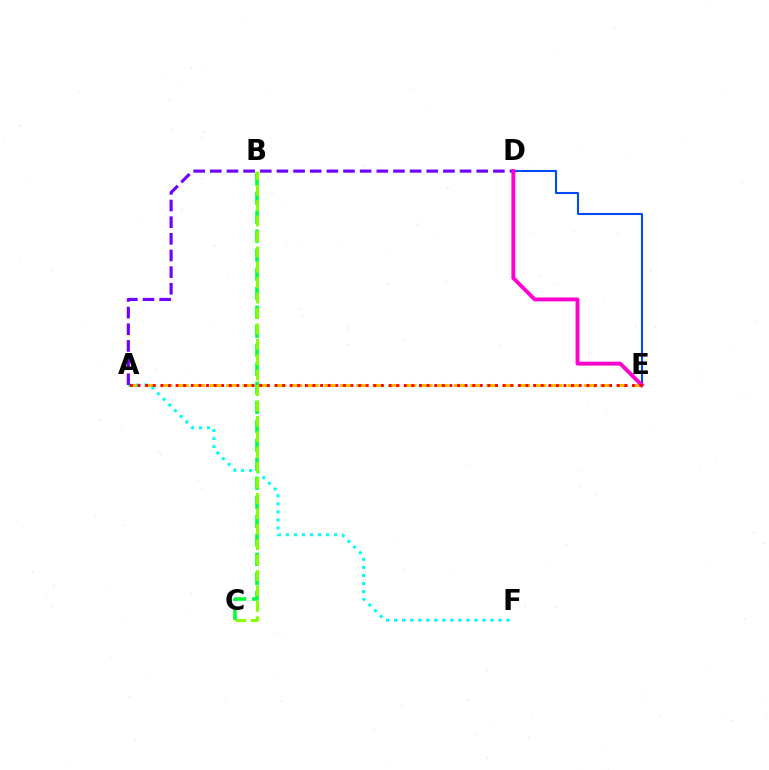{('A', 'E'): [{'color': '#ffbd00', 'line_style': 'dashed', 'thickness': 2.21}, {'color': '#ff0000', 'line_style': 'dotted', 'thickness': 2.07}], ('B', 'C'): [{'color': '#00ff39', 'line_style': 'dashed', 'thickness': 2.58}, {'color': '#84ff00', 'line_style': 'dashed', 'thickness': 2.09}], ('A', 'F'): [{'color': '#00fff6', 'line_style': 'dotted', 'thickness': 2.18}], ('A', 'D'): [{'color': '#7200ff', 'line_style': 'dashed', 'thickness': 2.26}], ('D', 'E'): [{'color': '#004bff', 'line_style': 'solid', 'thickness': 1.5}, {'color': '#ff00cf', 'line_style': 'solid', 'thickness': 2.8}]}